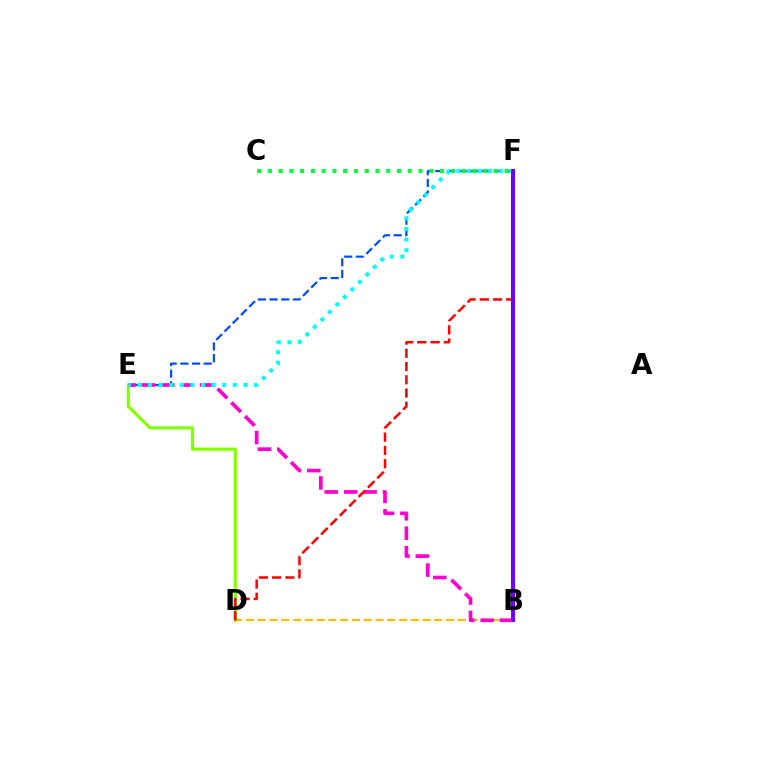{('E', 'F'): [{'color': '#004bff', 'line_style': 'dashed', 'thickness': 1.58}, {'color': '#00fff6', 'line_style': 'dotted', 'thickness': 2.88}], ('D', 'E'): [{'color': '#84ff00', 'line_style': 'solid', 'thickness': 2.29}], ('B', 'D'): [{'color': '#ffbd00', 'line_style': 'dashed', 'thickness': 1.6}], ('B', 'E'): [{'color': '#ff00cf', 'line_style': 'dashed', 'thickness': 2.64}], ('C', 'F'): [{'color': '#00ff39', 'line_style': 'dotted', 'thickness': 2.93}], ('D', 'F'): [{'color': '#ff0000', 'line_style': 'dashed', 'thickness': 1.8}], ('B', 'F'): [{'color': '#7200ff', 'line_style': 'solid', 'thickness': 2.91}]}